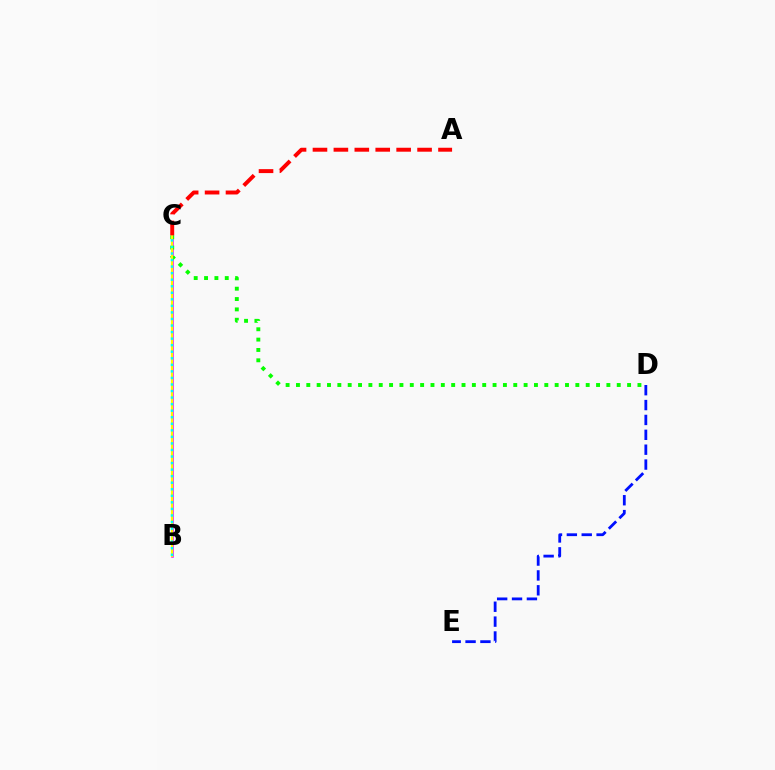{('B', 'C'): [{'color': '#ee00ff', 'line_style': 'solid', 'thickness': 1.81}, {'color': '#fcf500', 'line_style': 'solid', 'thickness': 1.57}, {'color': '#00fff6', 'line_style': 'dotted', 'thickness': 1.78}], ('C', 'D'): [{'color': '#08ff00', 'line_style': 'dotted', 'thickness': 2.81}], ('D', 'E'): [{'color': '#0010ff', 'line_style': 'dashed', 'thickness': 2.02}], ('A', 'C'): [{'color': '#ff0000', 'line_style': 'dashed', 'thickness': 2.84}]}